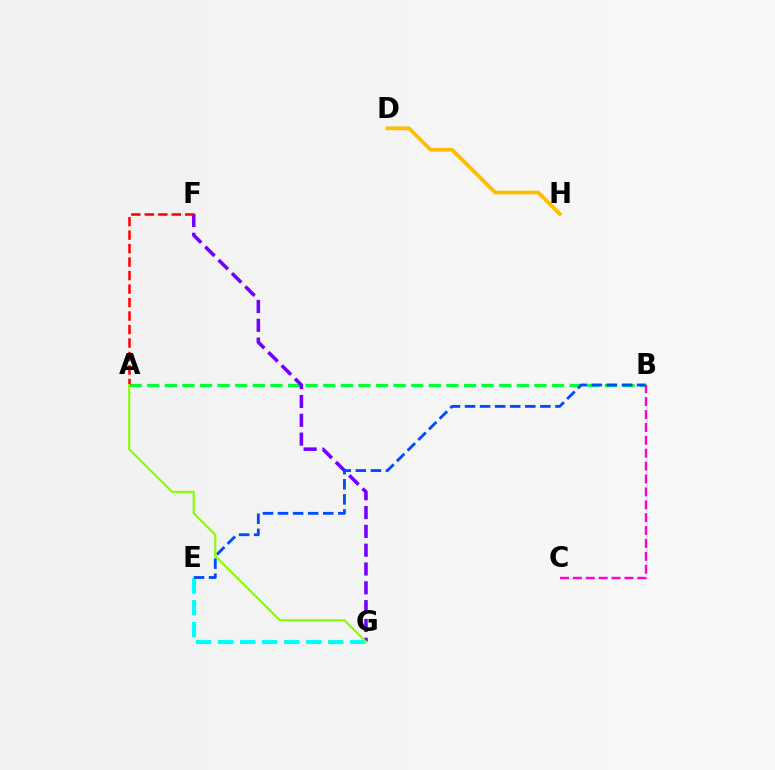{('A', 'B'): [{'color': '#00ff39', 'line_style': 'dashed', 'thickness': 2.39}], ('D', 'H'): [{'color': '#ffbd00', 'line_style': 'solid', 'thickness': 2.71}], ('F', 'G'): [{'color': '#7200ff', 'line_style': 'dashed', 'thickness': 2.56}], ('A', 'F'): [{'color': '#ff0000', 'line_style': 'dashed', 'thickness': 1.83}], ('E', 'G'): [{'color': '#00fff6', 'line_style': 'dashed', 'thickness': 2.99}], ('B', 'E'): [{'color': '#004bff', 'line_style': 'dashed', 'thickness': 2.05}], ('A', 'G'): [{'color': '#84ff00', 'line_style': 'solid', 'thickness': 1.54}], ('B', 'C'): [{'color': '#ff00cf', 'line_style': 'dashed', 'thickness': 1.75}]}